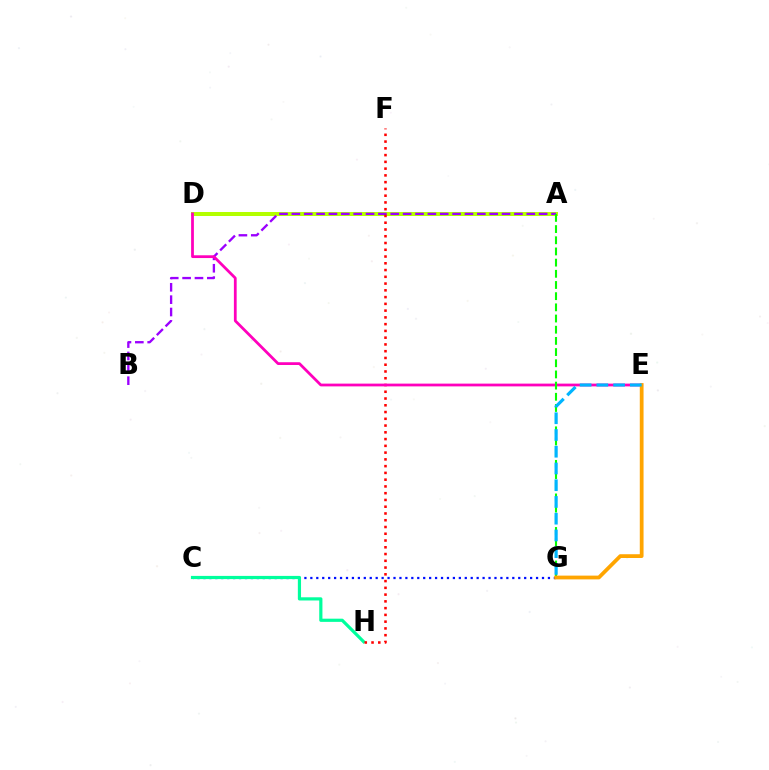{('A', 'D'): [{'color': '#b3ff00', 'line_style': 'solid', 'thickness': 2.89}], ('A', 'B'): [{'color': '#9b00ff', 'line_style': 'dashed', 'thickness': 1.68}], ('C', 'G'): [{'color': '#0010ff', 'line_style': 'dotted', 'thickness': 1.61}], ('C', 'H'): [{'color': '#00ff9d', 'line_style': 'solid', 'thickness': 2.3}], ('F', 'H'): [{'color': '#ff0000', 'line_style': 'dotted', 'thickness': 1.84}], ('D', 'E'): [{'color': '#ff00bd', 'line_style': 'solid', 'thickness': 1.99}], ('A', 'G'): [{'color': '#08ff00', 'line_style': 'dashed', 'thickness': 1.52}], ('E', 'G'): [{'color': '#ffa500', 'line_style': 'solid', 'thickness': 2.71}, {'color': '#00b5ff', 'line_style': 'dashed', 'thickness': 2.27}]}